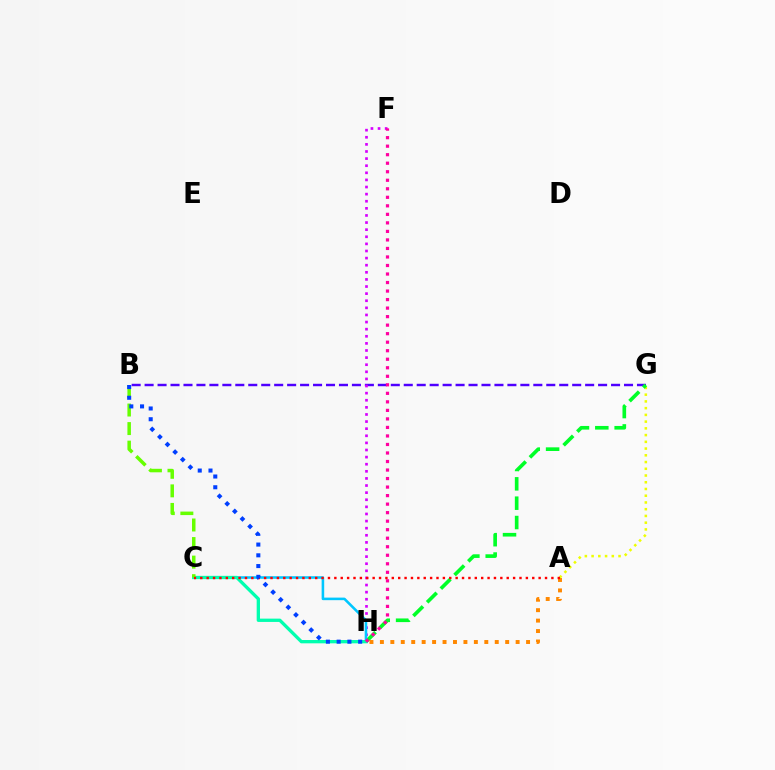{('A', 'G'): [{'color': '#eeff00', 'line_style': 'dotted', 'thickness': 1.83}], ('B', 'G'): [{'color': '#4f00ff', 'line_style': 'dashed', 'thickness': 1.76}], ('F', 'H'): [{'color': '#d600ff', 'line_style': 'dotted', 'thickness': 1.93}, {'color': '#ff00a0', 'line_style': 'dotted', 'thickness': 2.32}], ('G', 'H'): [{'color': '#00ff27', 'line_style': 'dashed', 'thickness': 2.63}], ('C', 'H'): [{'color': '#00c7ff', 'line_style': 'solid', 'thickness': 1.85}, {'color': '#00ffaf', 'line_style': 'solid', 'thickness': 2.38}], ('A', 'H'): [{'color': '#ff8800', 'line_style': 'dotted', 'thickness': 2.84}], ('B', 'C'): [{'color': '#66ff00', 'line_style': 'dashed', 'thickness': 2.52}], ('A', 'C'): [{'color': '#ff0000', 'line_style': 'dotted', 'thickness': 1.73}], ('B', 'H'): [{'color': '#003fff', 'line_style': 'dotted', 'thickness': 2.92}]}